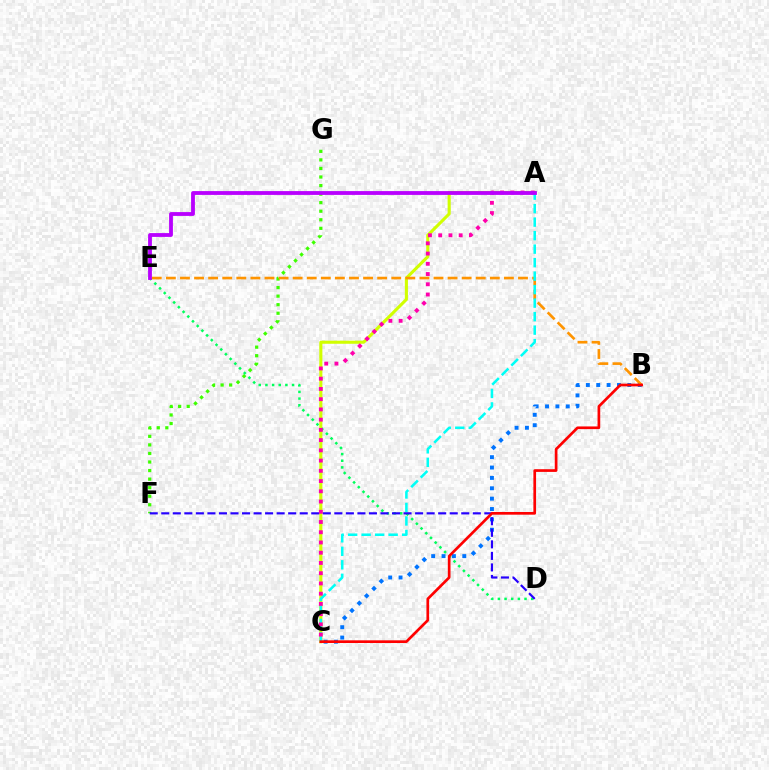{('F', 'G'): [{'color': '#3dff00', 'line_style': 'dotted', 'thickness': 2.32}], ('A', 'C'): [{'color': '#d1ff00', 'line_style': 'solid', 'thickness': 2.23}, {'color': '#00fff6', 'line_style': 'dashed', 'thickness': 1.83}, {'color': '#ff00ac', 'line_style': 'dotted', 'thickness': 2.78}], ('D', 'E'): [{'color': '#00ff5c', 'line_style': 'dotted', 'thickness': 1.81}], ('B', 'C'): [{'color': '#0074ff', 'line_style': 'dotted', 'thickness': 2.82}, {'color': '#ff0000', 'line_style': 'solid', 'thickness': 1.94}], ('B', 'E'): [{'color': '#ff9400', 'line_style': 'dashed', 'thickness': 1.91}], ('D', 'F'): [{'color': '#2500ff', 'line_style': 'dashed', 'thickness': 1.57}], ('A', 'E'): [{'color': '#b900ff', 'line_style': 'solid', 'thickness': 2.74}]}